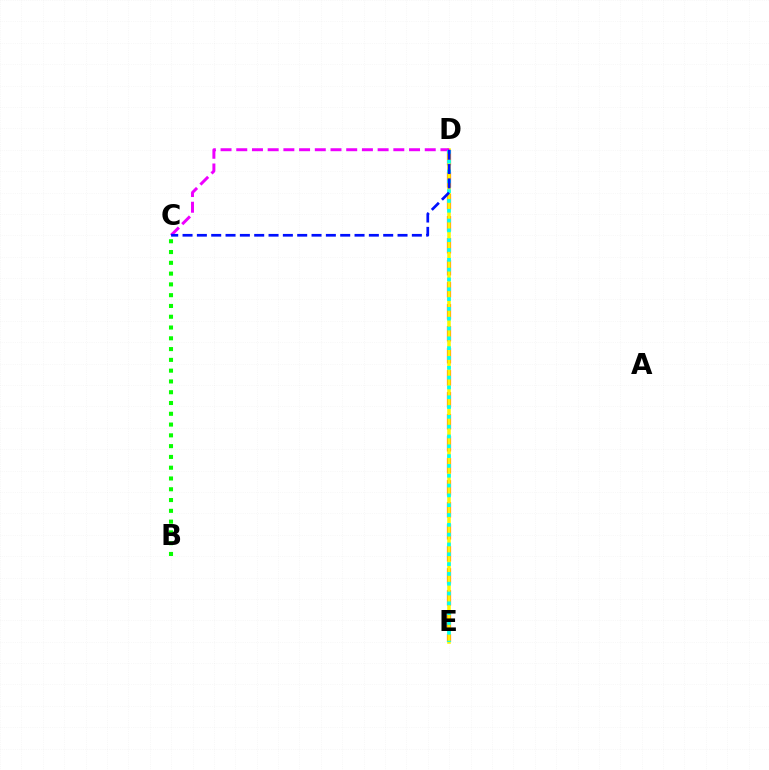{('D', 'E'): [{'color': '#ff0000', 'line_style': 'dashed', 'thickness': 2.99}, {'color': '#fcf500', 'line_style': 'solid', 'thickness': 2.57}, {'color': '#00fff6', 'line_style': 'dotted', 'thickness': 2.67}], ('C', 'D'): [{'color': '#ee00ff', 'line_style': 'dashed', 'thickness': 2.13}, {'color': '#0010ff', 'line_style': 'dashed', 'thickness': 1.95}], ('B', 'C'): [{'color': '#08ff00', 'line_style': 'dotted', 'thickness': 2.93}]}